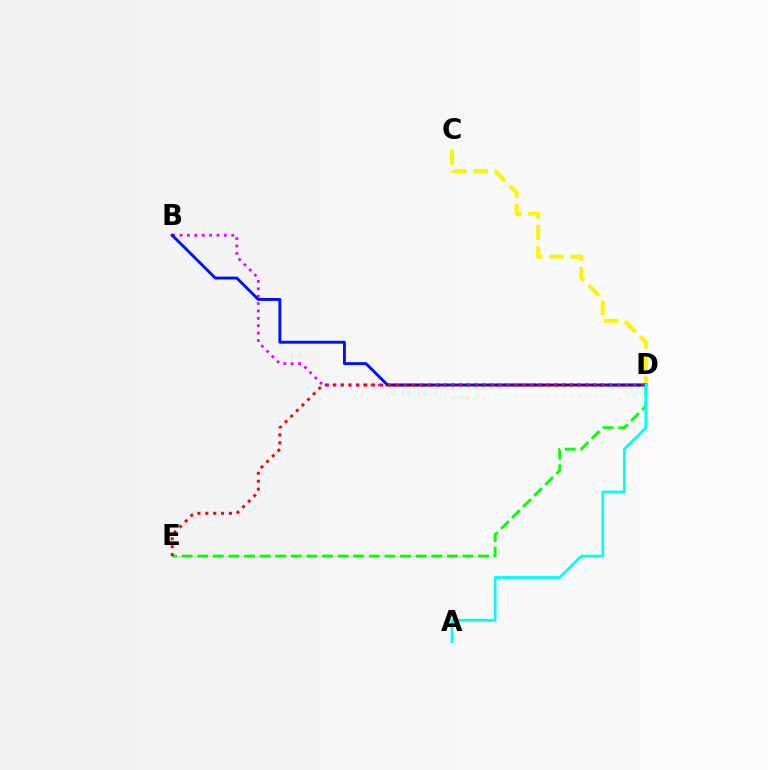{('D', 'E'): [{'color': '#08ff00', 'line_style': 'dashed', 'thickness': 2.12}, {'color': '#ff0000', 'line_style': 'dotted', 'thickness': 2.15}], ('C', 'D'): [{'color': '#fcf500', 'line_style': 'dashed', 'thickness': 2.89}], ('B', 'D'): [{'color': '#ee00ff', 'line_style': 'dotted', 'thickness': 2.01}, {'color': '#0010ff', 'line_style': 'solid', 'thickness': 2.1}], ('A', 'D'): [{'color': '#00fff6', 'line_style': 'solid', 'thickness': 1.98}]}